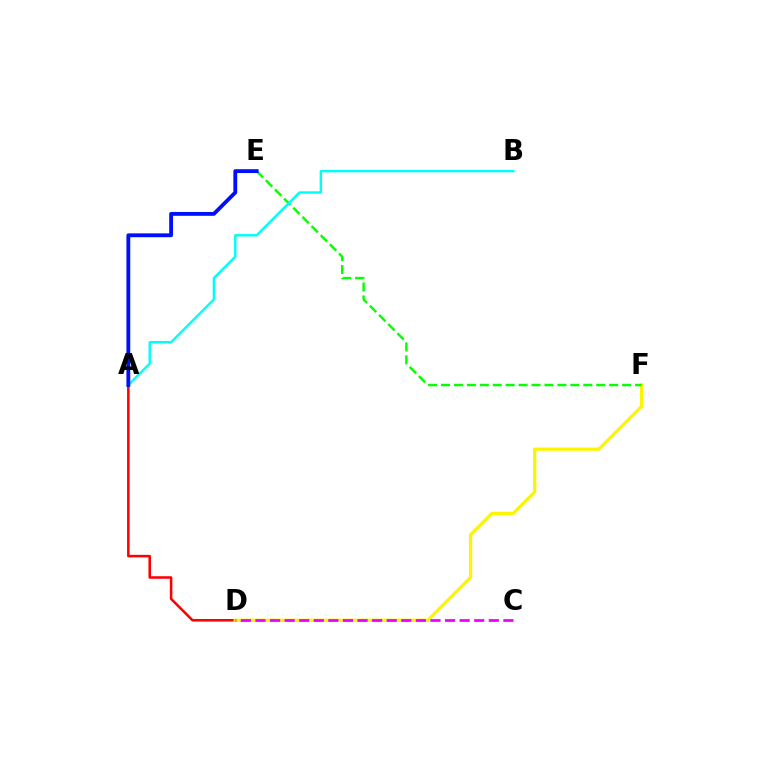{('A', 'D'): [{'color': '#ff0000', 'line_style': 'solid', 'thickness': 1.83}], ('D', 'F'): [{'color': '#fcf500', 'line_style': 'solid', 'thickness': 2.34}], ('C', 'D'): [{'color': '#ee00ff', 'line_style': 'dashed', 'thickness': 1.98}], ('E', 'F'): [{'color': '#08ff00', 'line_style': 'dashed', 'thickness': 1.76}], ('A', 'B'): [{'color': '#00fff6', 'line_style': 'solid', 'thickness': 1.74}], ('A', 'E'): [{'color': '#0010ff', 'line_style': 'solid', 'thickness': 2.76}]}